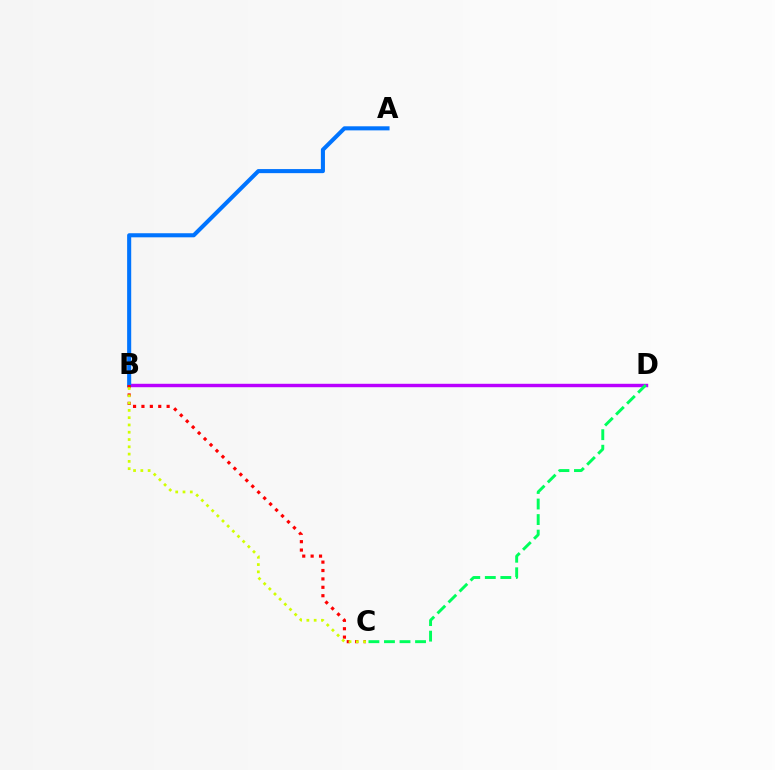{('B', 'D'): [{'color': '#b900ff', 'line_style': 'solid', 'thickness': 2.46}], ('A', 'B'): [{'color': '#0074ff', 'line_style': 'solid', 'thickness': 2.94}], ('B', 'C'): [{'color': '#ff0000', 'line_style': 'dotted', 'thickness': 2.28}, {'color': '#d1ff00', 'line_style': 'dotted', 'thickness': 1.98}], ('C', 'D'): [{'color': '#00ff5c', 'line_style': 'dashed', 'thickness': 2.11}]}